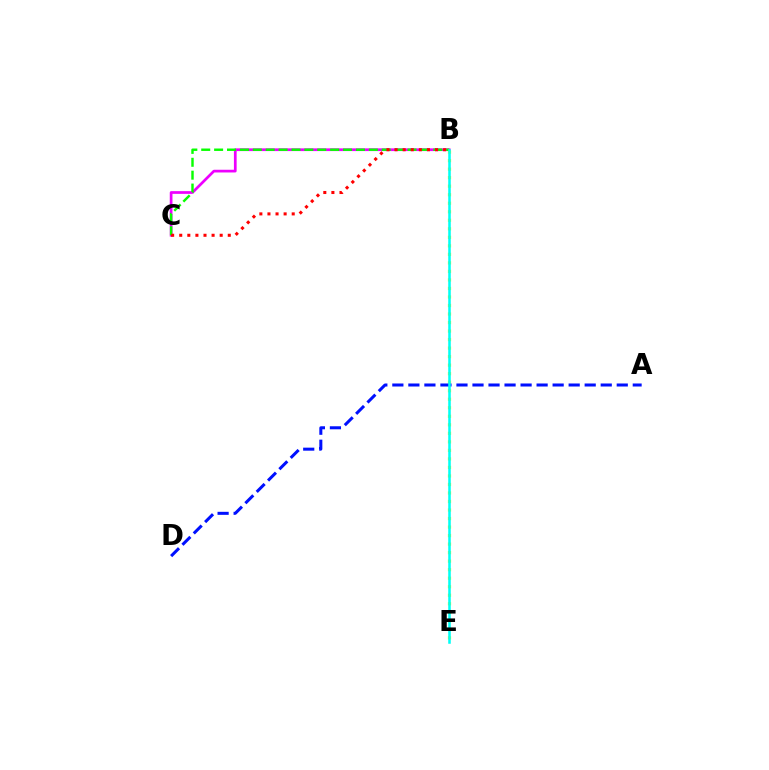{('B', 'C'): [{'color': '#ee00ff', 'line_style': 'solid', 'thickness': 1.96}, {'color': '#08ff00', 'line_style': 'dashed', 'thickness': 1.75}, {'color': '#ff0000', 'line_style': 'dotted', 'thickness': 2.2}], ('B', 'E'): [{'color': '#fcf500', 'line_style': 'dotted', 'thickness': 2.32}, {'color': '#00fff6', 'line_style': 'solid', 'thickness': 1.84}], ('A', 'D'): [{'color': '#0010ff', 'line_style': 'dashed', 'thickness': 2.18}]}